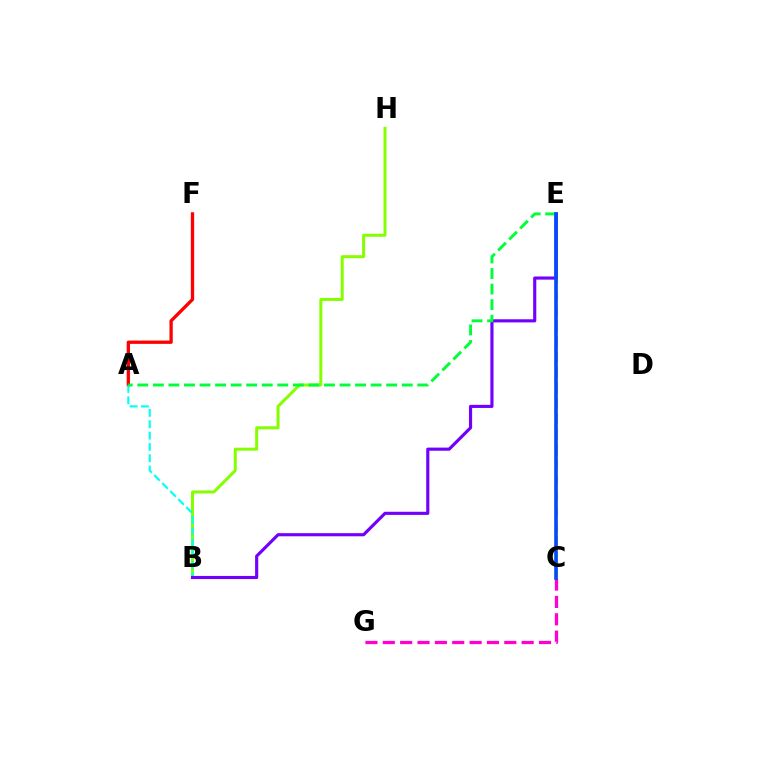{('A', 'F'): [{'color': '#ff0000', 'line_style': 'solid', 'thickness': 2.37}], ('B', 'H'): [{'color': '#84ff00', 'line_style': 'solid', 'thickness': 2.16}], ('A', 'B'): [{'color': '#00fff6', 'line_style': 'dashed', 'thickness': 1.54}], ('C', 'G'): [{'color': '#ff00cf', 'line_style': 'dashed', 'thickness': 2.36}], ('C', 'E'): [{'color': '#ffbd00', 'line_style': 'dashed', 'thickness': 2.1}, {'color': '#004bff', 'line_style': 'solid', 'thickness': 2.61}], ('B', 'E'): [{'color': '#7200ff', 'line_style': 'solid', 'thickness': 2.26}], ('A', 'E'): [{'color': '#00ff39', 'line_style': 'dashed', 'thickness': 2.11}]}